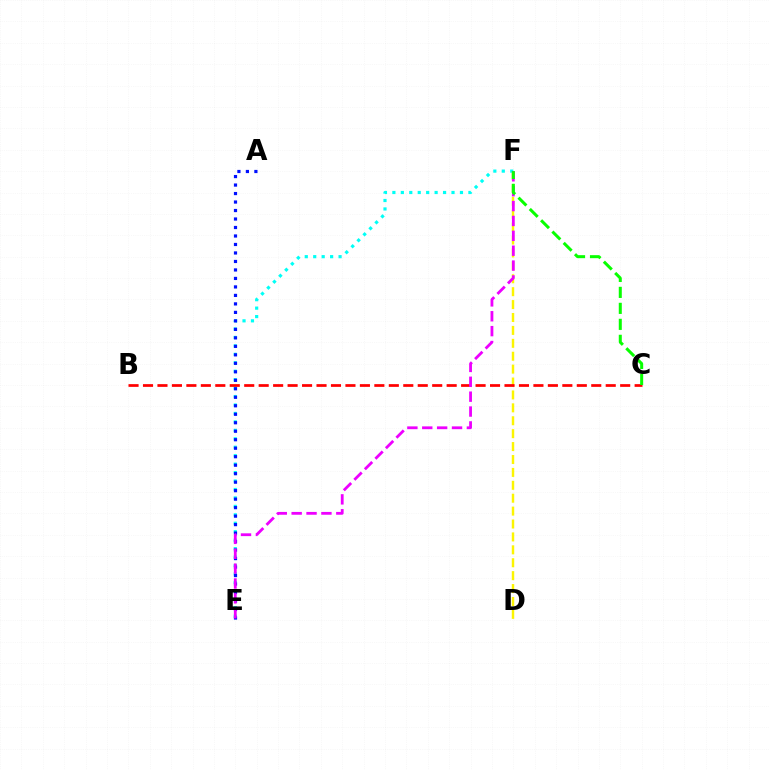{('D', 'F'): [{'color': '#fcf500', 'line_style': 'dashed', 'thickness': 1.75}], ('E', 'F'): [{'color': '#00fff6', 'line_style': 'dotted', 'thickness': 2.3}, {'color': '#ee00ff', 'line_style': 'dashed', 'thickness': 2.02}], ('B', 'C'): [{'color': '#ff0000', 'line_style': 'dashed', 'thickness': 1.96}], ('A', 'E'): [{'color': '#0010ff', 'line_style': 'dotted', 'thickness': 2.31}], ('C', 'F'): [{'color': '#08ff00', 'line_style': 'dashed', 'thickness': 2.17}]}